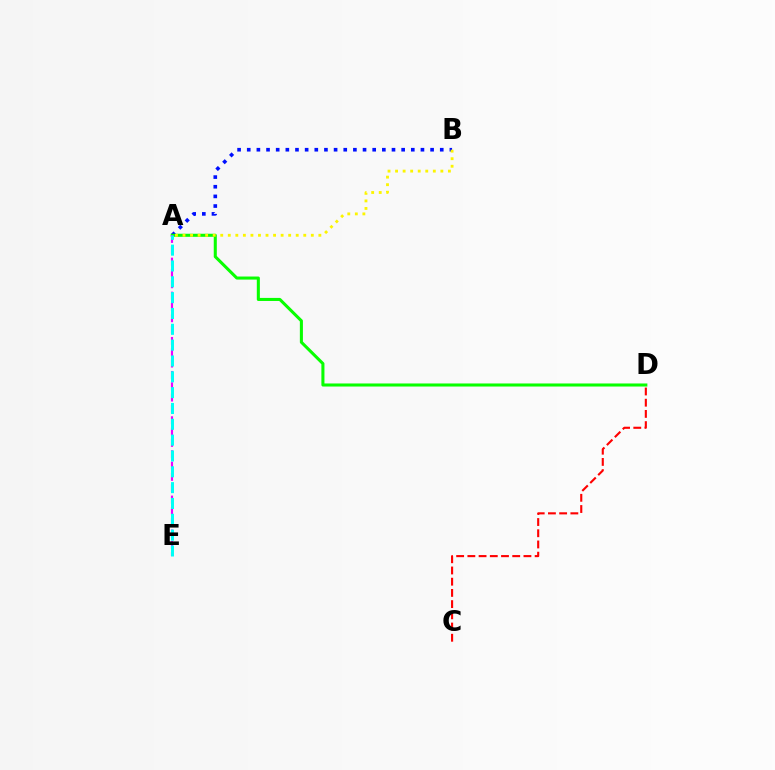{('A', 'B'): [{'color': '#0010ff', 'line_style': 'dotted', 'thickness': 2.62}, {'color': '#fcf500', 'line_style': 'dotted', 'thickness': 2.05}], ('A', 'D'): [{'color': '#08ff00', 'line_style': 'solid', 'thickness': 2.2}], ('A', 'E'): [{'color': '#ee00ff', 'line_style': 'dashed', 'thickness': 1.54}, {'color': '#00fff6', 'line_style': 'dashed', 'thickness': 2.15}], ('C', 'D'): [{'color': '#ff0000', 'line_style': 'dashed', 'thickness': 1.52}]}